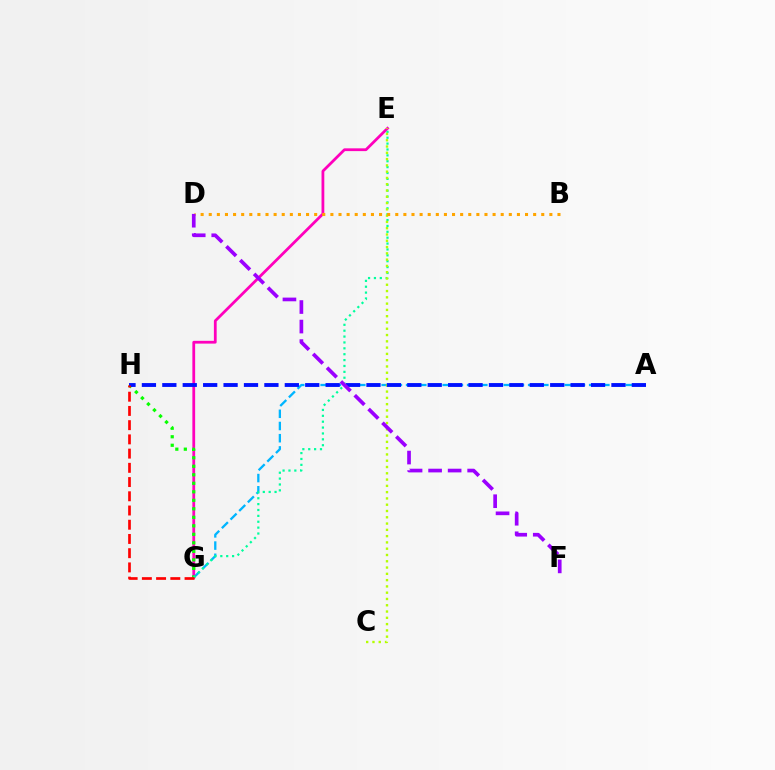{('A', 'G'): [{'color': '#00b5ff', 'line_style': 'dashed', 'thickness': 1.66}], ('E', 'G'): [{'color': '#ff00bd', 'line_style': 'solid', 'thickness': 2.0}, {'color': '#00ff9d', 'line_style': 'dotted', 'thickness': 1.6}], ('G', 'H'): [{'color': '#08ff00', 'line_style': 'dotted', 'thickness': 2.31}, {'color': '#ff0000', 'line_style': 'dashed', 'thickness': 1.93}], ('C', 'E'): [{'color': '#b3ff00', 'line_style': 'dotted', 'thickness': 1.71}], ('B', 'D'): [{'color': '#ffa500', 'line_style': 'dotted', 'thickness': 2.2}], ('A', 'H'): [{'color': '#0010ff', 'line_style': 'dashed', 'thickness': 2.77}], ('D', 'F'): [{'color': '#9b00ff', 'line_style': 'dashed', 'thickness': 2.65}]}